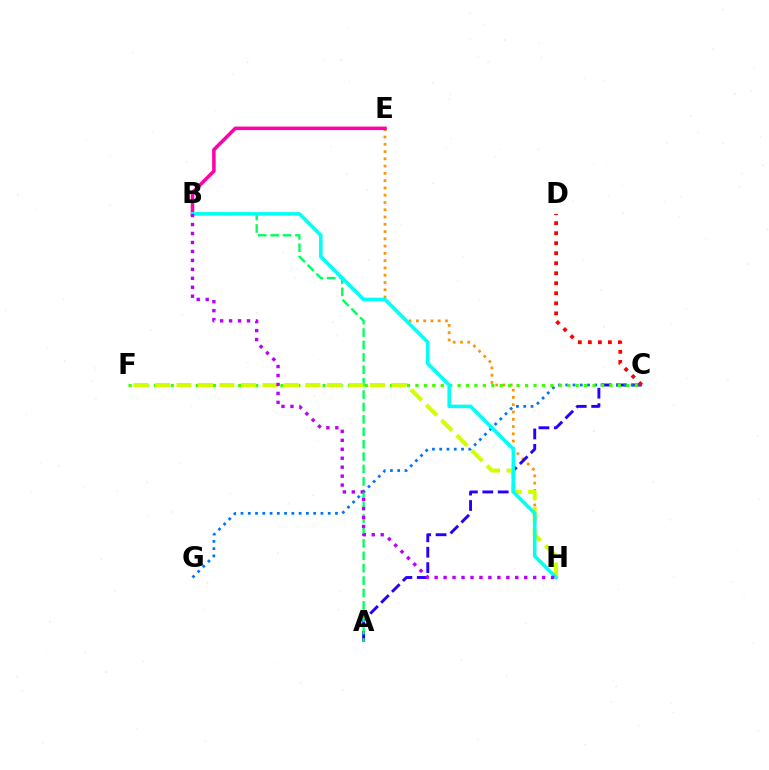{('E', 'H'): [{'color': '#ff9400', 'line_style': 'dotted', 'thickness': 1.98}], ('A', 'C'): [{'color': '#2500ff', 'line_style': 'dashed', 'thickness': 2.09}], ('C', 'G'): [{'color': '#0074ff', 'line_style': 'dotted', 'thickness': 1.97}], ('B', 'E'): [{'color': '#ff00ac', 'line_style': 'solid', 'thickness': 2.54}], ('A', 'B'): [{'color': '#00ff5c', 'line_style': 'dashed', 'thickness': 1.68}], ('C', 'F'): [{'color': '#3dff00', 'line_style': 'dotted', 'thickness': 2.29}], ('F', 'H'): [{'color': '#d1ff00', 'line_style': 'dashed', 'thickness': 2.92}], ('B', 'H'): [{'color': '#00fff6', 'line_style': 'solid', 'thickness': 2.55}, {'color': '#b900ff', 'line_style': 'dotted', 'thickness': 2.43}], ('C', 'D'): [{'color': '#ff0000', 'line_style': 'dotted', 'thickness': 2.72}]}